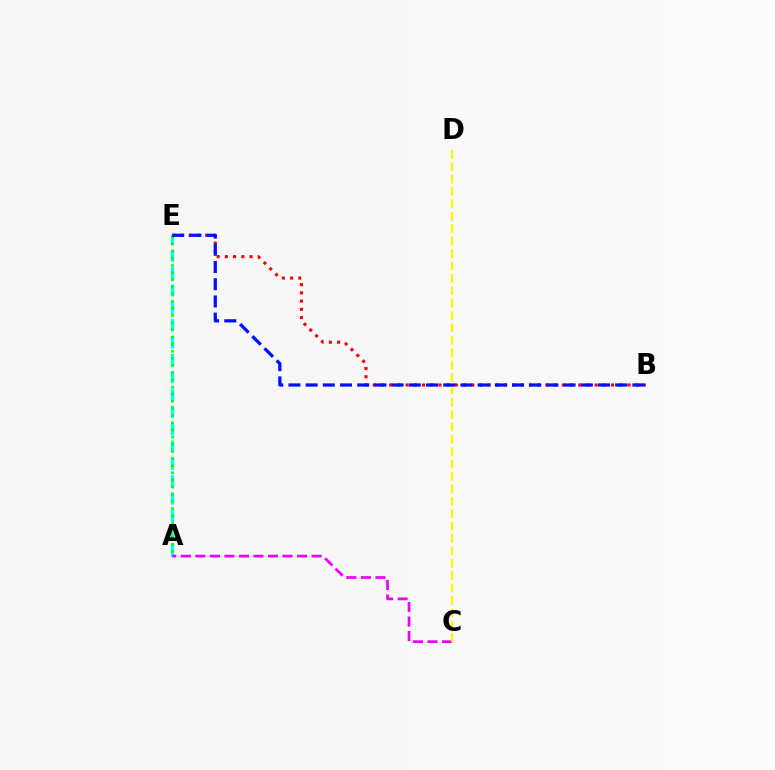{('A', 'E'): [{'color': '#00fff6', 'line_style': 'dashed', 'thickness': 2.35}, {'color': '#08ff00', 'line_style': 'dotted', 'thickness': 1.94}], ('B', 'E'): [{'color': '#ff0000', 'line_style': 'dotted', 'thickness': 2.23}, {'color': '#0010ff', 'line_style': 'dashed', 'thickness': 2.34}], ('A', 'C'): [{'color': '#ee00ff', 'line_style': 'dashed', 'thickness': 1.97}], ('C', 'D'): [{'color': '#fcf500', 'line_style': 'dashed', 'thickness': 1.68}]}